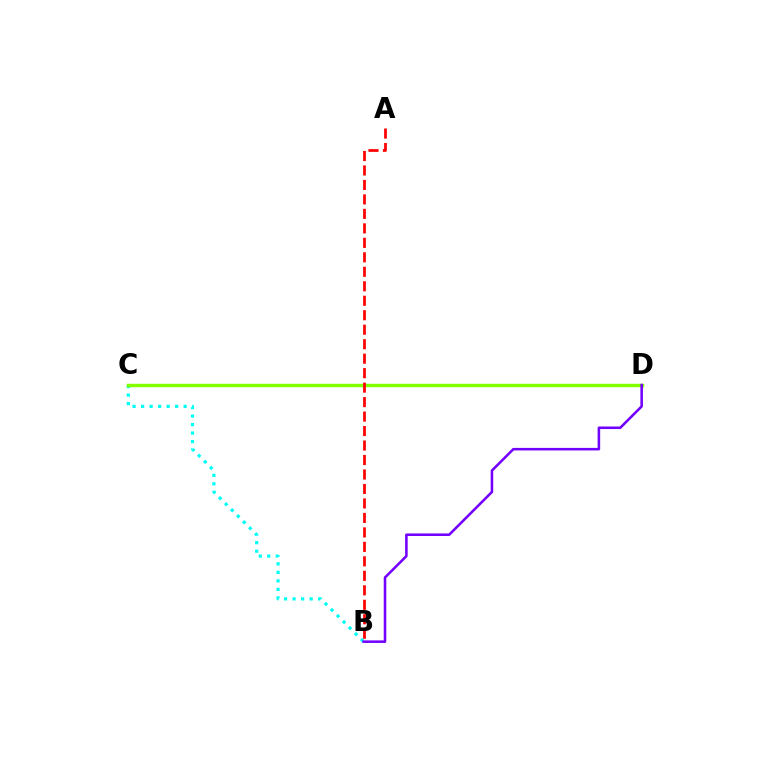{('B', 'C'): [{'color': '#00fff6', 'line_style': 'dotted', 'thickness': 2.31}], ('C', 'D'): [{'color': '#84ff00', 'line_style': 'solid', 'thickness': 2.49}], ('A', 'B'): [{'color': '#ff0000', 'line_style': 'dashed', 'thickness': 1.97}], ('B', 'D'): [{'color': '#7200ff', 'line_style': 'solid', 'thickness': 1.83}]}